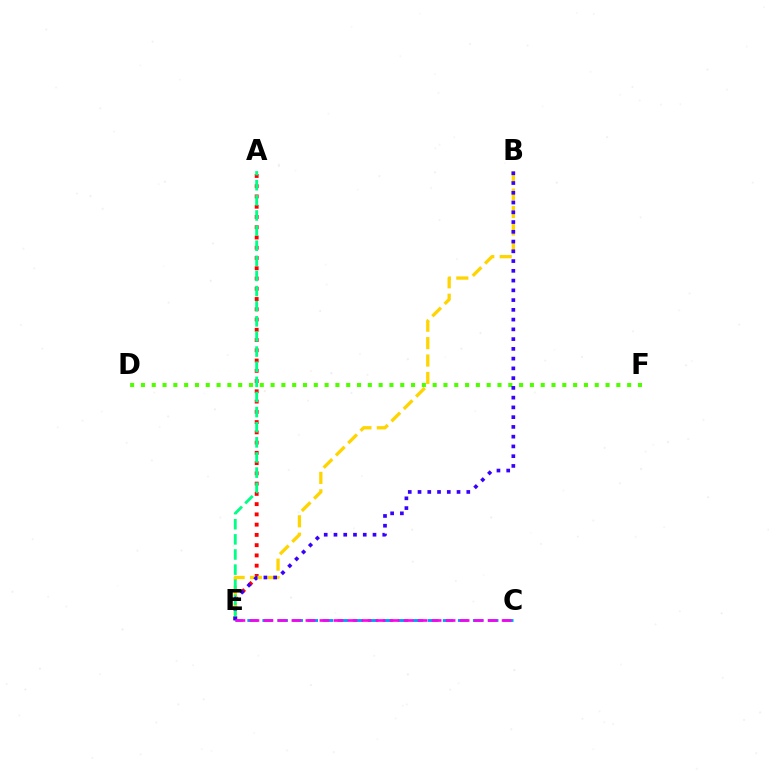{('A', 'E'): [{'color': '#ff0000', 'line_style': 'dotted', 'thickness': 2.79}, {'color': '#00ff86', 'line_style': 'dashed', 'thickness': 2.05}], ('B', 'E'): [{'color': '#ffd500', 'line_style': 'dashed', 'thickness': 2.37}, {'color': '#3700ff', 'line_style': 'dotted', 'thickness': 2.65}], ('D', 'F'): [{'color': '#4fff00', 'line_style': 'dotted', 'thickness': 2.94}], ('C', 'E'): [{'color': '#009eff', 'line_style': 'dashed', 'thickness': 2.04}, {'color': '#ff00ed', 'line_style': 'dashed', 'thickness': 1.9}]}